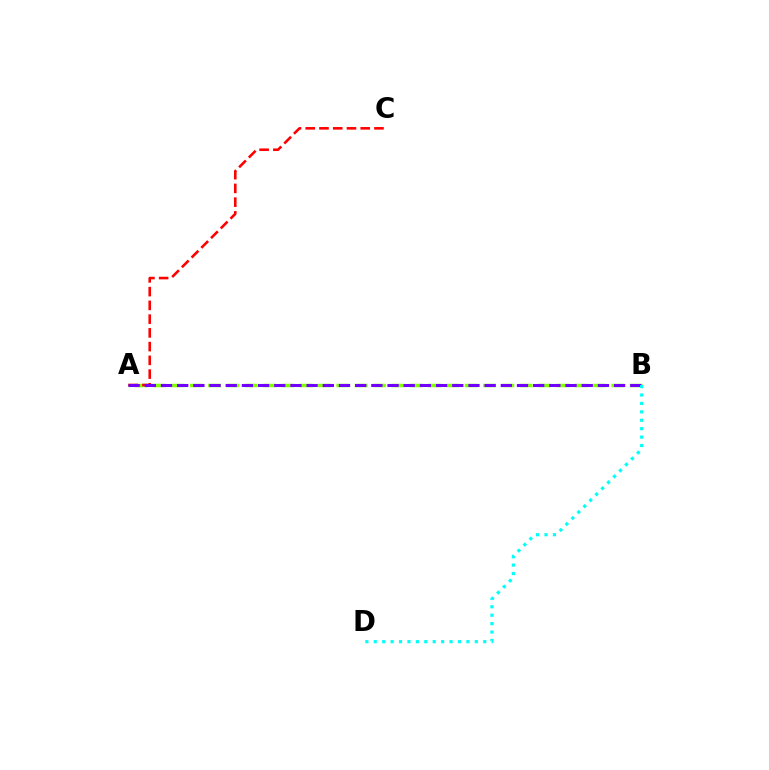{('A', 'B'): [{'color': '#84ff00', 'line_style': 'dashed', 'thickness': 2.49}, {'color': '#7200ff', 'line_style': 'dashed', 'thickness': 2.2}], ('A', 'C'): [{'color': '#ff0000', 'line_style': 'dashed', 'thickness': 1.87}], ('B', 'D'): [{'color': '#00fff6', 'line_style': 'dotted', 'thickness': 2.29}]}